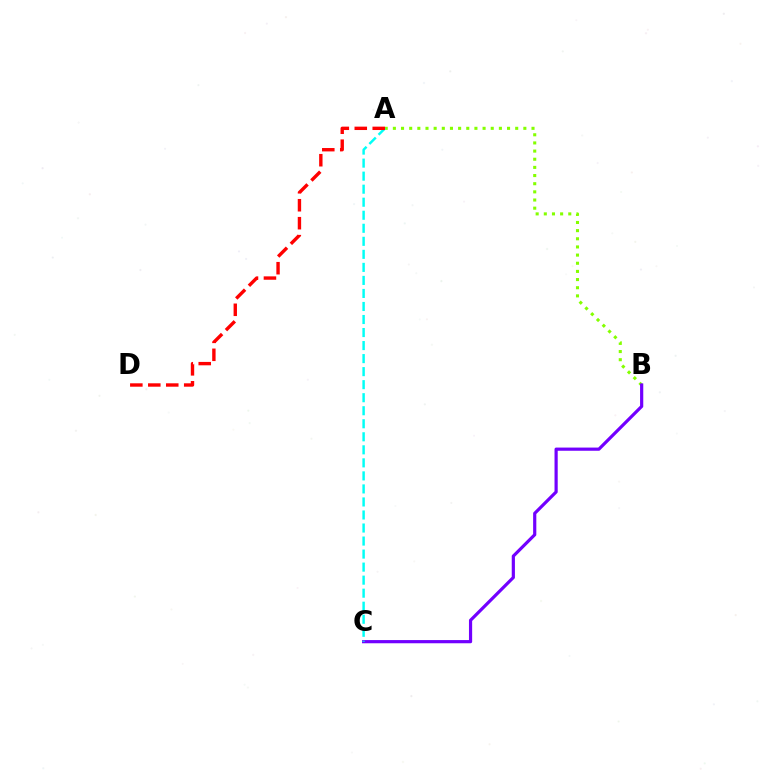{('A', 'B'): [{'color': '#84ff00', 'line_style': 'dotted', 'thickness': 2.22}], ('B', 'C'): [{'color': '#7200ff', 'line_style': 'solid', 'thickness': 2.29}], ('A', 'C'): [{'color': '#00fff6', 'line_style': 'dashed', 'thickness': 1.77}], ('A', 'D'): [{'color': '#ff0000', 'line_style': 'dashed', 'thickness': 2.44}]}